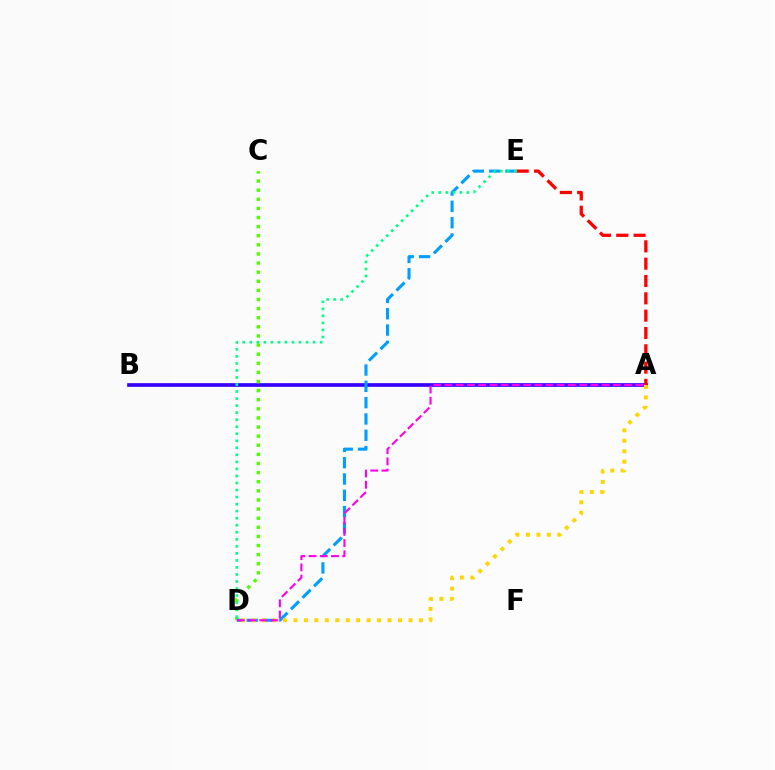{('A', 'B'): [{'color': '#3700ff', 'line_style': 'solid', 'thickness': 2.65}], ('C', 'D'): [{'color': '#4fff00', 'line_style': 'dotted', 'thickness': 2.48}], ('D', 'E'): [{'color': '#009eff', 'line_style': 'dashed', 'thickness': 2.22}, {'color': '#00ff86', 'line_style': 'dotted', 'thickness': 1.91}], ('A', 'D'): [{'color': '#ffd500', 'line_style': 'dotted', 'thickness': 2.84}, {'color': '#ff00ed', 'line_style': 'dashed', 'thickness': 1.52}], ('A', 'E'): [{'color': '#ff0000', 'line_style': 'dashed', 'thickness': 2.35}]}